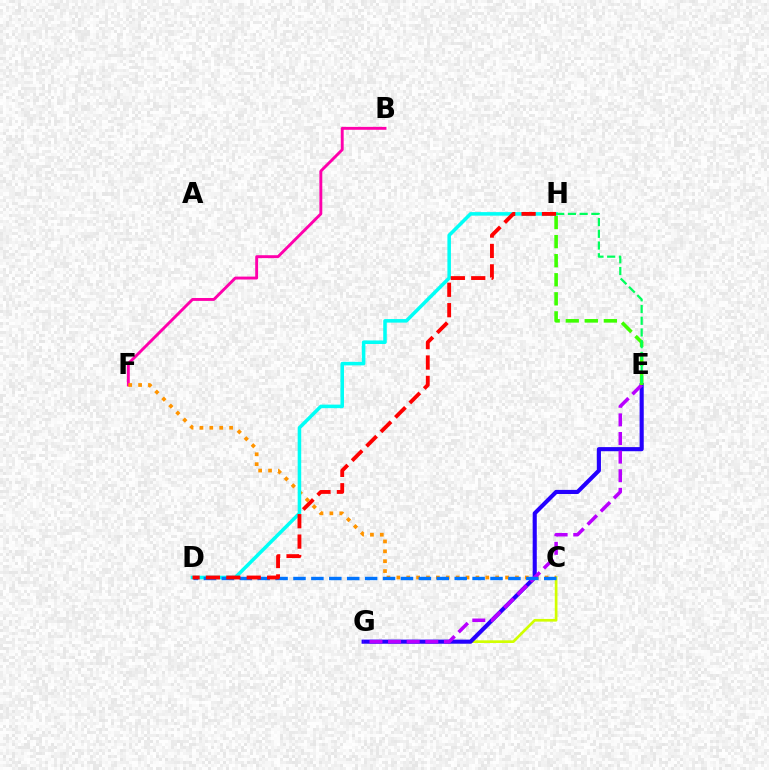{('C', 'G'): [{'color': '#d1ff00', 'line_style': 'solid', 'thickness': 1.94}], ('E', 'G'): [{'color': '#2500ff', 'line_style': 'solid', 'thickness': 2.96}, {'color': '#b900ff', 'line_style': 'dashed', 'thickness': 2.53}], ('B', 'F'): [{'color': '#ff00ac', 'line_style': 'solid', 'thickness': 2.09}], ('C', 'F'): [{'color': '#ff9400', 'line_style': 'dotted', 'thickness': 2.69}], ('D', 'H'): [{'color': '#00fff6', 'line_style': 'solid', 'thickness': 2.55}, {'color': '#ff0000', 'line_style': 'dashed', 'thickness': 2.77}], ('C', 'D'): [{'color': '#0074ff', 'line_style': 'dashed', 'thickness': 2.43}], ('E', 'H'): [{'color': '#3dff00', 'line_style': 'dashed', 'thickness': 2.59}, {'color': '#00ff5c', 'line_style': 'dashed', 'thickness': 1.59}]}